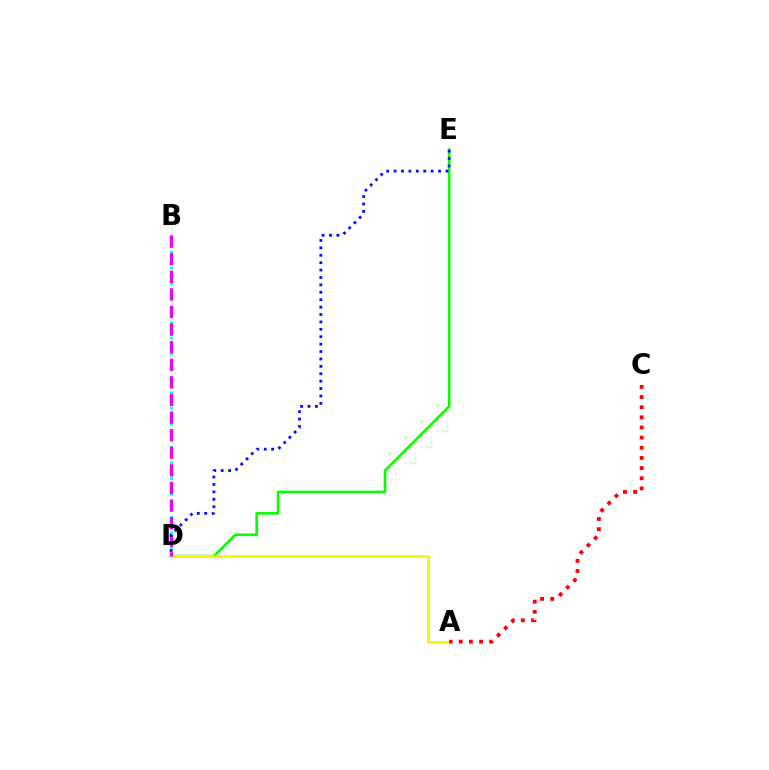{('D', 'E'): [{'color': '#08ff00', 'line_style': 'solid', 'thickness': 1.88}, {'color': '#0010ff', 'line_style': 'dotted', 'thickness': 2.01}], ('B', 'D'): [{'color': '#00fff6', 'line_style': 'dotted', 'thickness': 2.12}, {'color': '#ee00ff', 'line_style': 'dashed', 'thickness': 2.39}], ('A', 'D'): [{'color': '#fcf500', 'line_style': 'solid', 'thickness': 2.06}], ('A', 'C'): [{'color': '#ff0000', 'line_style': 'dotted', 'thickness': 2.76}]}